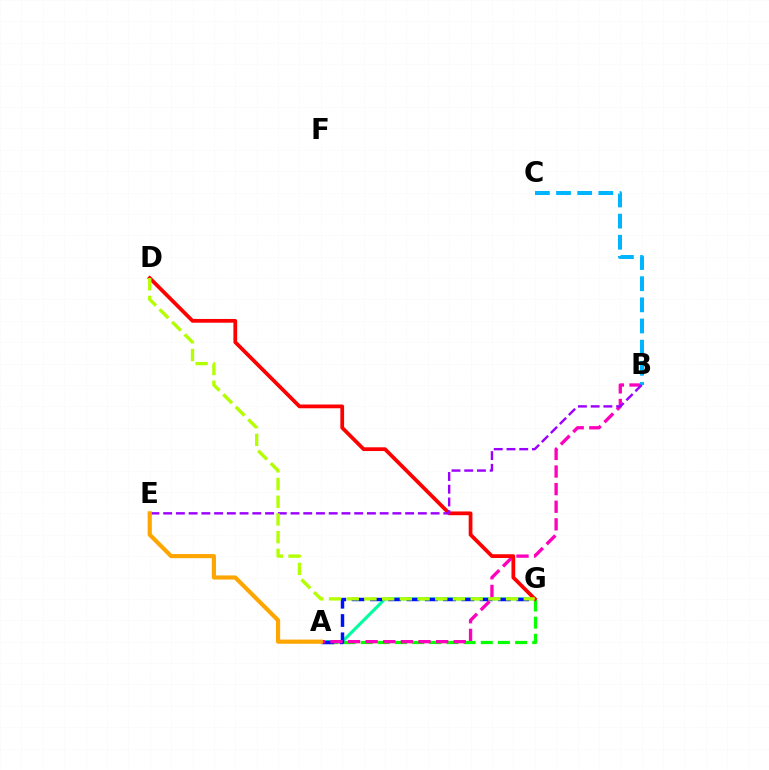{('A', 'G'): [{'color': '#08ff00', 'line_style': 'dashed', 'thickness': 2.33}, {'color': '#00ff9d', 'line_style': 'solid', 'thickness': 2.26}, {'color': '#0010ff', 'line_style': 'dashed', 'thickness': 2.49}], ('A', 'B'): [{'color': '#ff00bd', 'line_style': 'dashed', 'thickness': 2.39}], ('B', 'C'): [{'color': '#00b5ff', 'line_style': 'dashed', 'thickness': 2.87}], ('D', 'G'): [{'color': '#ff0000', 'line_style': 'solid', 'thickness': 2.7}, {'color': '#b3ff00', 'line_style': 'dashed', 'thickness': 2.4}], ('B', 'E'): [{'color': '#9b00ff', 'line_style': 'dashed', 'thickness': 1.73}], ('A', 'E'): [{'color': '#ffa500', 'line_style': 'solid', 'thickness': 2.99}]}